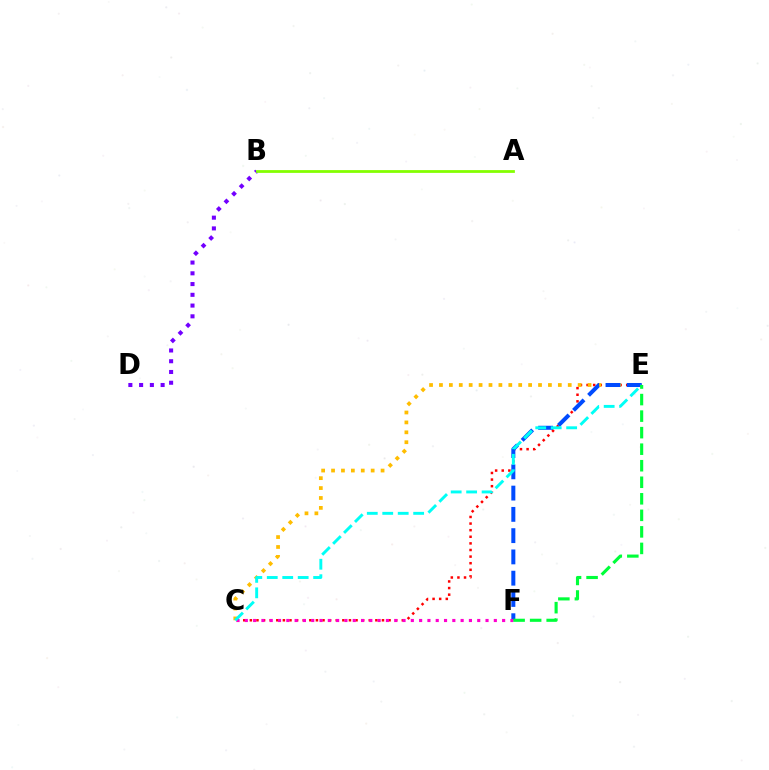{('C', 'E'): [{'color': '#ff0000', 'line_style': 'dotted', 'thickness': 1.79}, {'color': '#ffbd00', 'line_style': 'dotted', 'thickness': 2.69}, {'color': '#00fff6', 'line_style': 'dashed', 'thickness': 2.1}], ('E', 'F'): [{'color': '#004bff', 'line_style': 'dashed', 'thickness': 2.89}, {'color': '#00ff39', 'line_style': 'dashed', 'thickness': 2.25}], ('B', 'D'): [{'color': '#7200ff', 'line_style': 'dotted', 'thickness': 2.92}], ('C', 'F'): [{'color': '#ff00cf', 'line_style': 'dotted', 'thickness': 2.26}], ('A', 'B'): [{'color': '#84ff00', 'line_style': 'solid', 'thickness': 2.0}]}